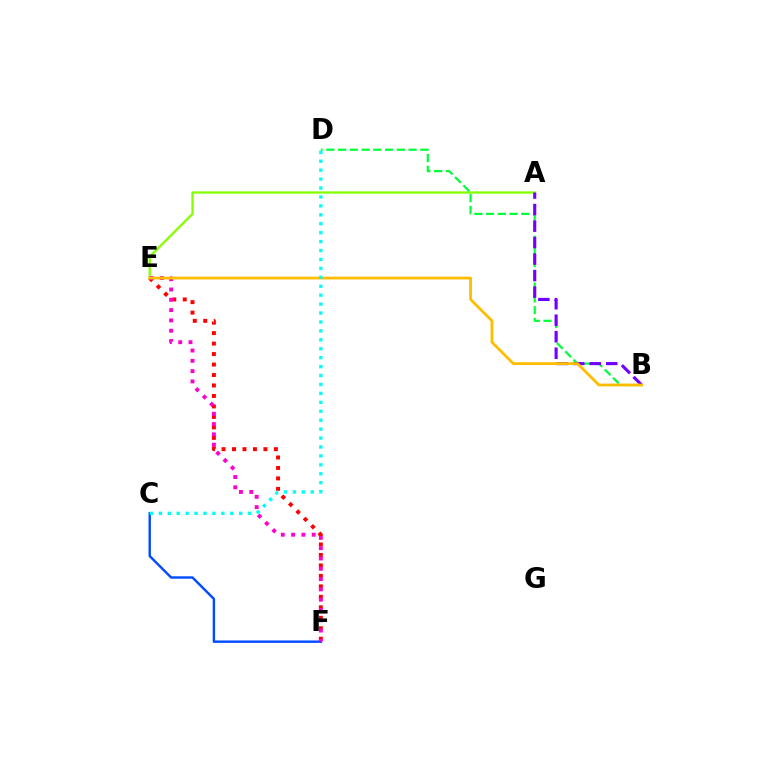{('A', 'E'): [{'color': '#84ff00', 'line_style': 'solid', 'thickness': 1.65}], ('B', 'D'): [{'color': '#00ff39', 'line_style': 'dashed', 'thickness': 1.6}], ('E', 'F'): [{'color': '#ff0000', 'line_style': 'dotted', 'thickness': 2.85}, {'color': '#ff00cf', 'line_style': 'dotted', 'thickness': 2.8}], ('C', 'F'): [{'color': '#004bff', 'line_style': 'solid', 'thickness': 1.74}], ('A', 'B'): [{'color': '#7200ff', 'line_style': 'dashed', 'thickness': 2.24}], ('B', 'E'): [{'color': '#ffbd00', 'line_style': 'solid', 'thickness': 2.01}], ('C', 'D'): [{'color': '#00fff6', 'line_style': 'dotted', 'thickness': 2.43}]}